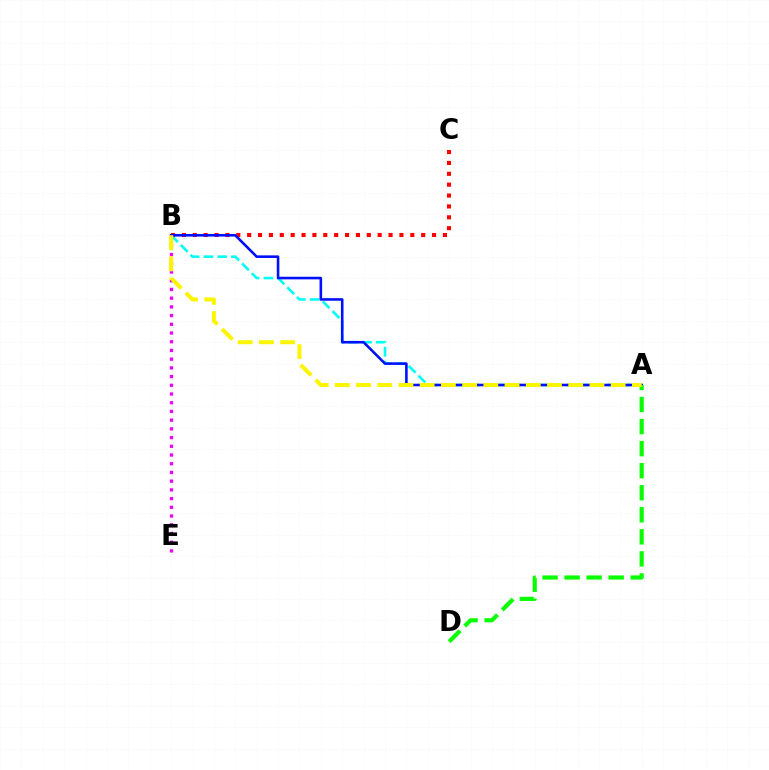{('B', 'C'): [{'color': '#ff0000', 'line_style': 'dotted', 'thickness': 2.96}], ('A', 'B'): [{'color': '#00fff6', 'line_style': 'dashed', 'thickness': 1.87}, {'color': '#0010ff', 'line_style': 'solid', 'thickness': 1.87}, {'color': '#fcf500', 'line_style': 'dashed', 'thickness': 2.88}], ('A', 'D'): [{'color': '#08ff00', 'line_style': 'dashed', 'thickness': 3.0}], ('B', 'E'): [{'color': '#ee00ff', 'line_style': 'dotted', 'thickness': 2.37}]}